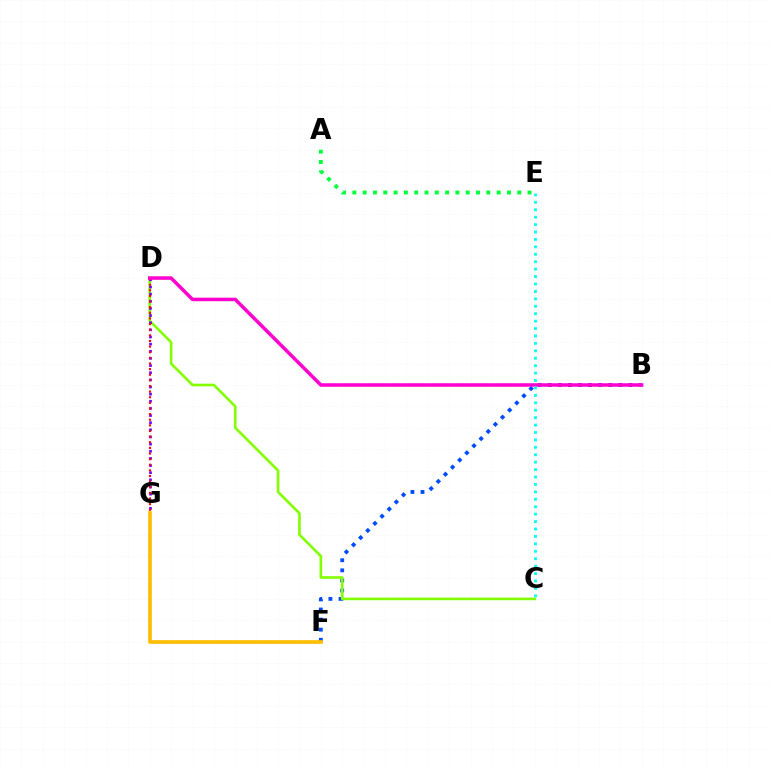{('B', 'F'): [{'color': '#004bff', 'line_style': 'dotted', 'thickness': 2.74}], ('C', 'D'): [{'color': '#84ff00', 'line_style': 'solid', 'thickness': 1.9}], ('D', 'G'): [{'color': '#7200ff', 'line_style': 'dotted', 'thickness': 1.94}, {'color': '#ff0000', 'line_style': 'dotted', 'thickness': 1.53}], ('A', 'E'): [{'color': '#00ff39', 'line_style': 'dotted', 'thickness': 2.8}], ('F', 'G'): [{'color': '#ffbd00', 'line_style': 'solid', 'thickness': 2.65}], ('B', 'D'): [{'color': '#ff00cf', 'line_style': 'solid', 'thickness': 2.52}], ('C', 'E'): [{'color': '#00fff6', 'line_style': 'dotted', 'thickness': 2.02}]}